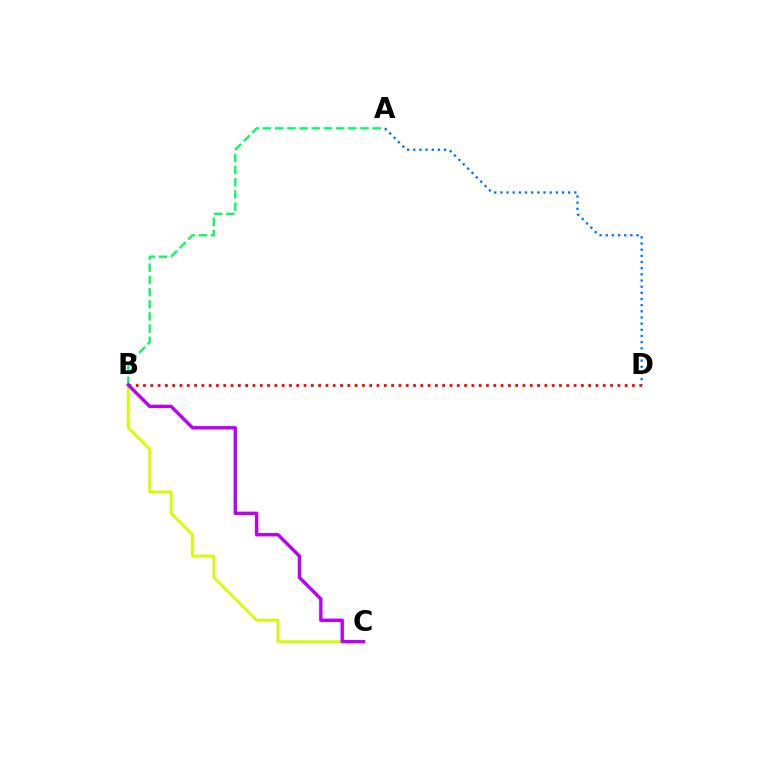{('B', 'C'): [{'color': '#d1ff00', 'line_style': 'solid', 'thickness': 2.05}, {'color': '#b900ff', 'line_style': 'solid', 'thickness': 2.43}], ('B', 'D'): [{'color': '#ff0000', 'line_style': 'dotted', 'thickness': 1.98}], ('A', 'D'): [{'color': '#0074ff', 'line_style': 'dotted', 'thickness': 1.67}], ('A', 'B'): [{'color': '#00ff5c', 'line_style': 'dashed', 'thickness': 1.66}]}